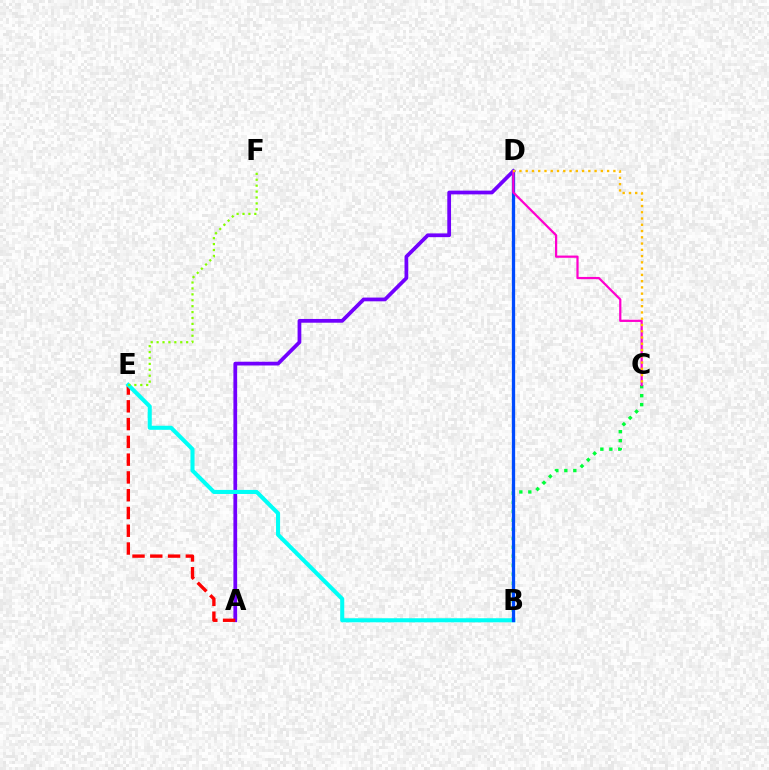{('B', 'C'): [{'color': '#00ff39', 'line_style': 'dotted', 'thickness': 2.44}], ('A', 'D'): [{'color': '#7200ff', 'line_style': 'solid', 'thickness': 2.7}], ('A', 'E'): [{'color': '#ff0000', 'line_style': 'dashed', 'thickness': 2.41}], ('B', 'E'): [{'color': '#00fff6', 'line_style': 'solid', 'thickness': 2.93}], ('E', 'F'): [{'color': '#84ff00', 'line_style': 'dotted', 'thickness': 1.61}], ('B', 'D'): [{'color': '#004bff', 'line_style': 'solid', 'thickness': 2.37}], ('C', 'D'): [{'color': '#ff00cf', 'line_style': 'solid', 'thickness': 1.6}, {'color': '#ffbd00', 'line_style': 'dotted', 'thickness': 1.7}]}